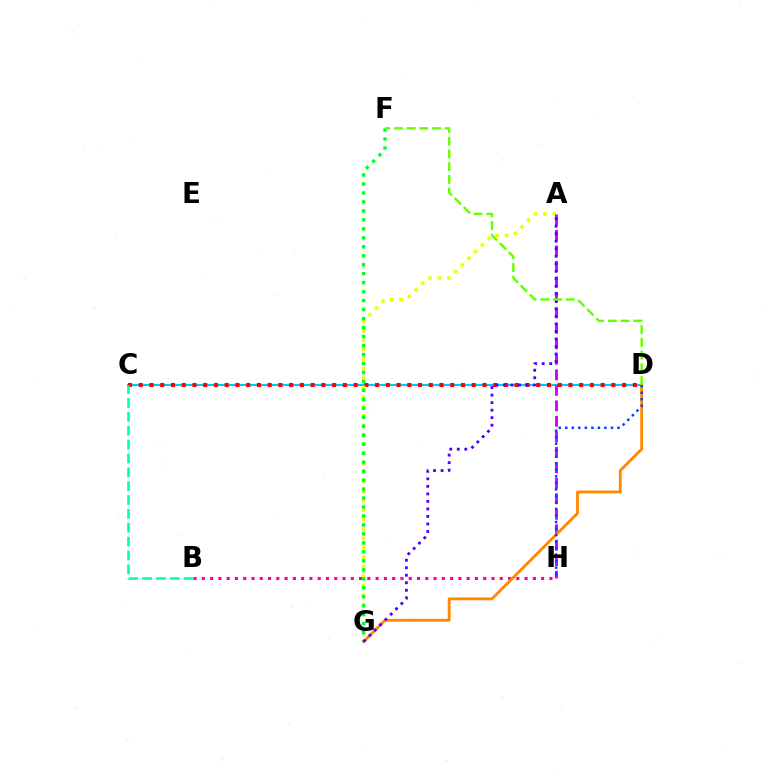{('C', 'D'): [{'color': '#00c7ff', 'line_style': 'solid', 'thickness': 1.55}, {'color': '#ff0000', 'line_style': 'dotted', 'thickness': 2.92}], ('B', 'H'): [{'color': '#ff00a0', 'line_style': 'dotted', 'thickness': 2.25}], ('A', 'G'): [{'color': '#eeff00', 'line_style': 'dotted', 'thickness': 2.56}, {'color': '#4f00ff', 'line_style': 'dotted', 'thickness': 2.04}], ('A', 'H'): [{'color': '#d600ff', 'line_style': 'dashed', 'thickness': 2.1}], ('D', 'G'): [{'color': '#ff8800', 'line_style': 'solid', 'thickness': 2.05}], ('D', 'H'): [{'color': '#003fff', 'line_style': 'dotted', 'thickness': 1.77}], ('B', 'C'): [{'color': '#00ffaf', 'line_style': 'dashed', 'thickness': 1.88}], ('F', 'G'): [{'color': '#00ff27', 'line_style': 'dotted', 'thickness': 2.44}], ('D', 'F'): [{'color': '#66ff00', 'line_style': 'dashed', 'thickness': 1.73}]}